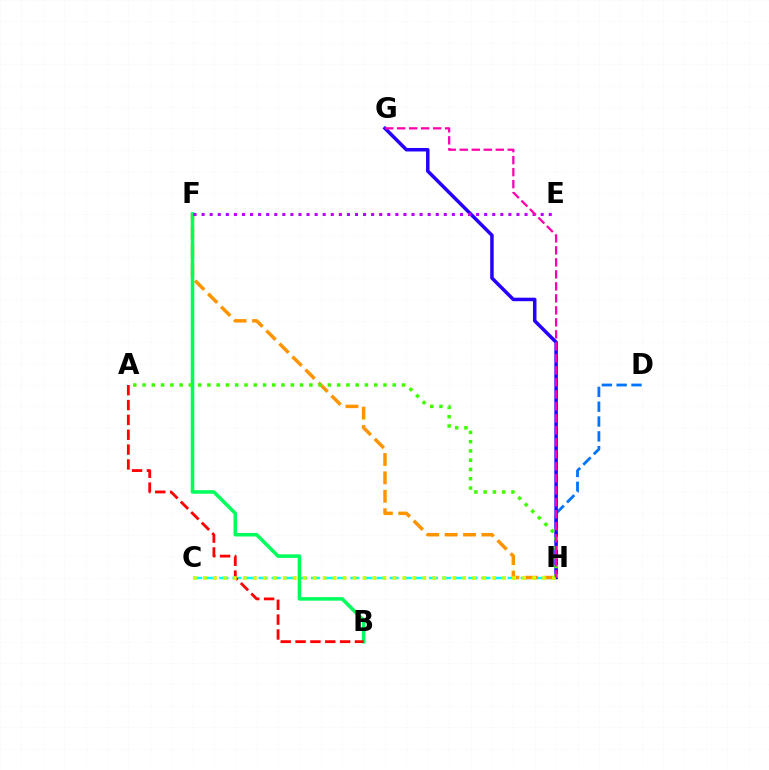{('C', 'H'): [{'color': '#00fff6', 'line_style': 'dashed', 'thickness': 1.78}, {'color': '#d1ff00', 'line_style': 'dotted', 'thickness': 2.71}], ('F', 'H'): [{'color': '#ff9400', 'line_style': 'dashed', 'thickness': 2.5}], ('B', 'F'): [{'color': '#00ff5c', 'line_style': 'solid', 'thickness': 2.54}], ('D', 'H'): [{'color': '#0074ff', 'line_style': 'dashed', 'thickness': 2.01}], ('A', 'B'): [{'color': '#ff0000', 'line_style': 'dashed', 'thickness': 2.02}], ('G', 'H'): [{'color': '#2500ff', 'line_style': 'solid', 'thickness': 2.52}, {'color': '#ff00ac', 'line_style': 'dashed', 'thickness': 1.63}], ('A', 'H'): [{'color': '#3dff00', 'line_style': 'dotted', 'thickness': 2.52}], ('E', 'F'): [{'color': '#b900ff', 'line_style': 'dotted', 'thickness': 2.19}]}